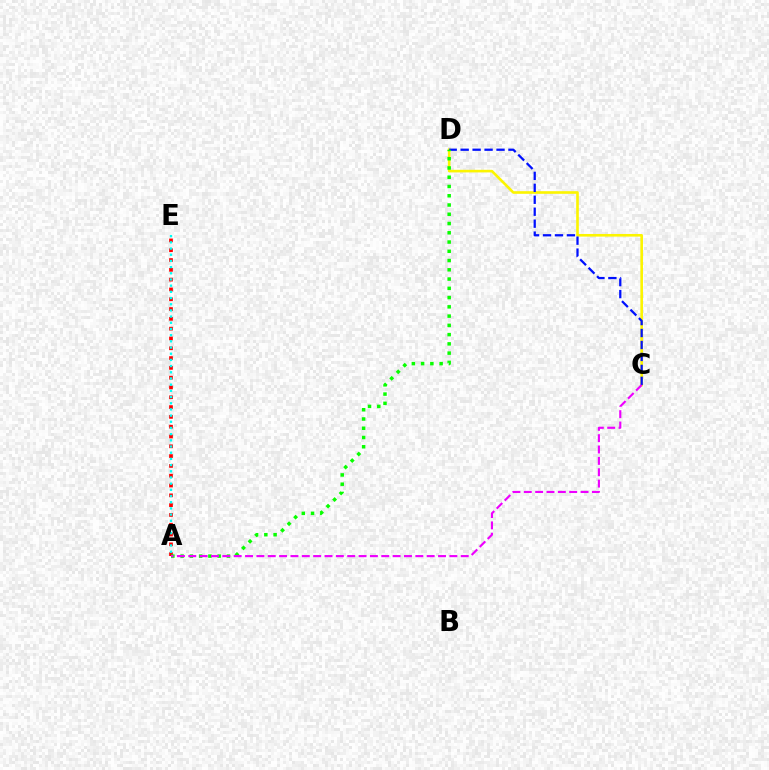{('C', 'D'): [{'color': '#fcf500', 'line_style': 'solid', 'thickness': 1.89}, {'color': '#0010ff', 'line_style': 'dashed', 'thickness': 1.62}], ('A', 'E'): [{'color': '#ff0000', 'line_style': 'dotted', 'thickness': 2.66}, {'color': '#00fff6', 'line_style': 'dotted', 'thickness': 1.68}], ('A', 'D'): [{'color': '#08ff00', 'line_style': 'dotted', 'thickness': 2.52}], ('A', 'C'): [{'color': '#ee00ff', 'line_style': 'dashed', 'thickness': 1.54}]}